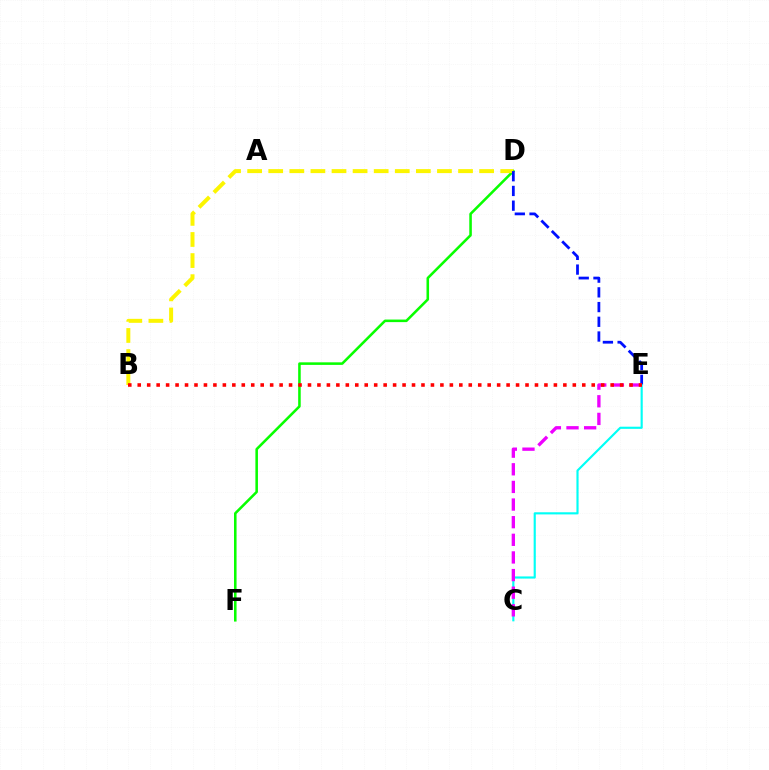{('D', 'F'): [{'color': '#08ff00', 'line_style': 'solid', 'thickness': 1.84}], ('B', 'D'): [{'color': '#fcf500', 'line_style': 'dashed', 'thickness': 2.86}], ('D', 'E'): [{'color': '#0010ff', 'line_style': 'dashed', 'thickness': 2.0}], ('C', 'E'): [{'color': '#00fff6', 'line_style': 'solid', 'thickness': 1.55}, {'color': '#ee00ff', 'line_style': 'dashed', 'thickness': 2.4}], ('B', 'E'): [{'color': '#ff0000', 'line_style': 'dotted', 'thickness': 2.57}]}